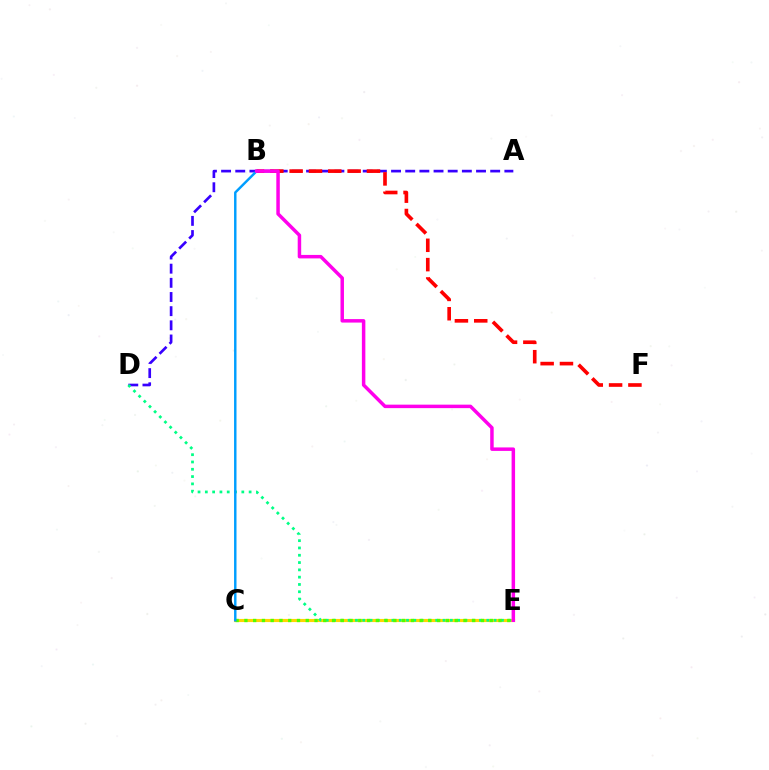{('C', 'E'): [{'color': '#ffd500', 'line_style': 'solid', 'thickness': 2.26}, {'color': '#4fff00', 'line_style': 'dotted', 'thickness': 2.38}], ('A', 'D'): [{'color': '#3700ff', 'line_style': 'dashed', 'thickness': 1.92}], ('D', 'E'): [{'color': '#00ff86', 'line_style': 'dotted', 'thickness': 1.98}], ('B', 'F'): [{'color': '#ff0000', 'line_style': 'dashed', 'thickness': 2.63}], ('B', 'C'): [{'color': '#009eff', 'line_style': 'solid', 'thickness': 1.76}], ('B', 'E'): [{'color': '#ff00ed', 'line_style': 'solid', 'thickness': 2.5}]}